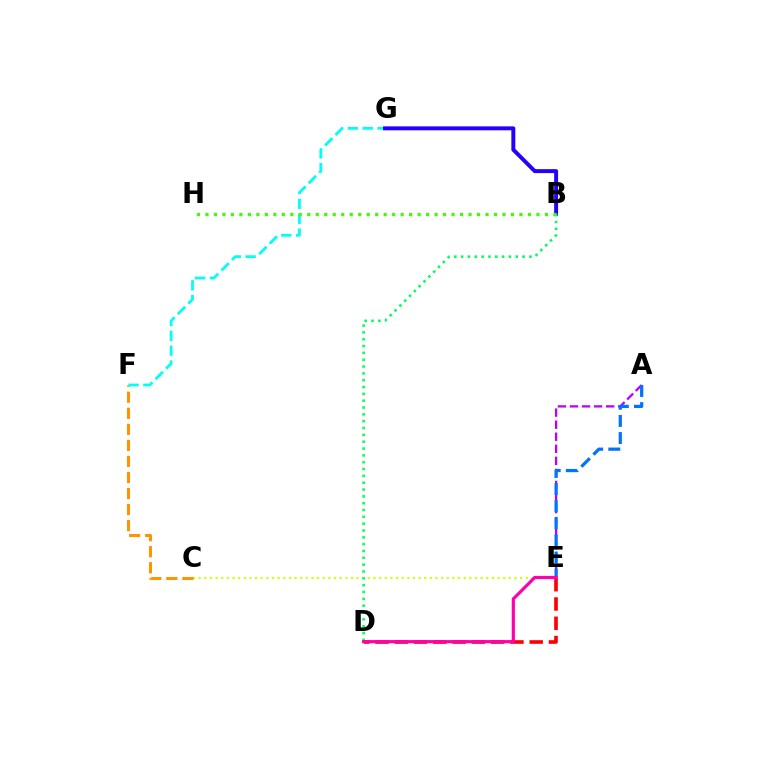{('C', 'E'): [{'color': '#d1ff00', 'line_style': 'dotted', 'thickness': 1.53}], ('C', 'F'): [{'color': '#ff9400', 'line_style': 'dashed', 'thickness': 2.18}], ('F', 'G'): [{'color': '#00fff6', 'line_style': 'dashed', 'thickness': 2.02}], ('A', 'E'): [{'color': '#b900ff', 'line_style': 'dashed', 'thickness': 1.64}, {'color': '#0074ff', 'line_style': 'dashed', 'thickness': 2.32}], ('B', 'G'): [{'color': '#2500ff', 'line_style': 'solid', 'thickness': 2.84}], ('B', 'D'): [{'color': '#00ff5c', 'line_style': 'dotted', 'thickness': 1.86}], ('D', 'E'): [{'color': '#ff0000', 'line_style': 'dashed', 'thickness': 2.62}, {'color': '#ff00ac', 'line_style': 'solid', 'thickness': 2.29}], ('B', 'H'): [{'color': '#3dff00', 'line_style': 'dotted', 'thickness': 2.31}]}